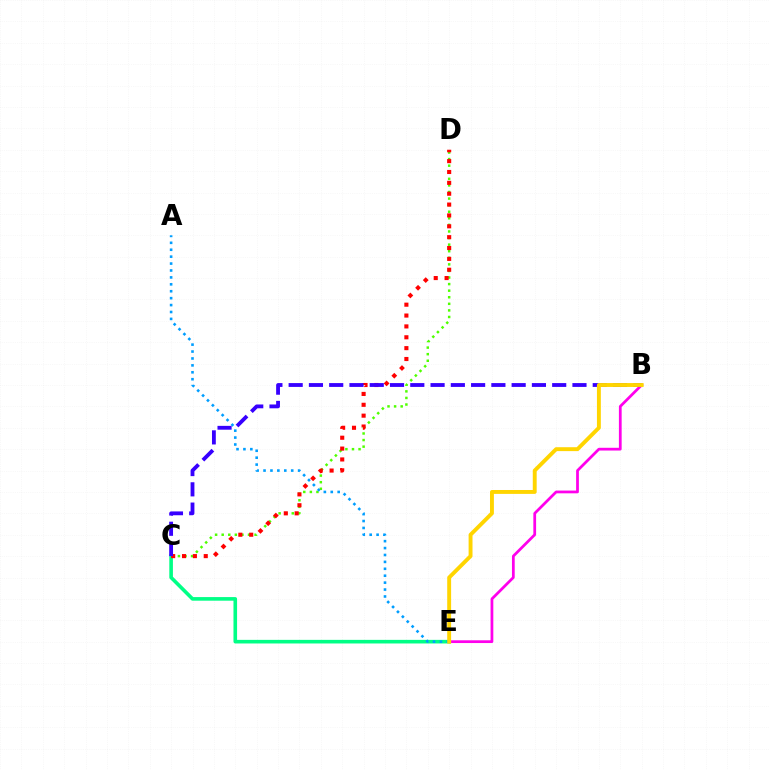{('C', 'D'): [{'color': '#4fff00', 'line_style': 'dotted', 'thickness': 1.79}, {'color': '#ff0000', 'line_style': 'dotted', 'thickness': 2.95}], ('C', 'E'): [{'color': '#00ff86', 'line_style': 'solid', 'thickness': 2.6}], ('B', 'E'): [{'color': '#ff00ed', 'line_style': 'solid', 'thickness': 1.98}, {'color': '#ffd500', 'line_style': 'solid', 'thickness': 2.81}], ('B', 'C'): [{'color': '#3700ff', 'line_style': 'dashed', 'thickness': 2.75}], ('A', 'E'): [{'color': '#009eff', 'line_style': 'dotted', 'thickness': 1.88}]}